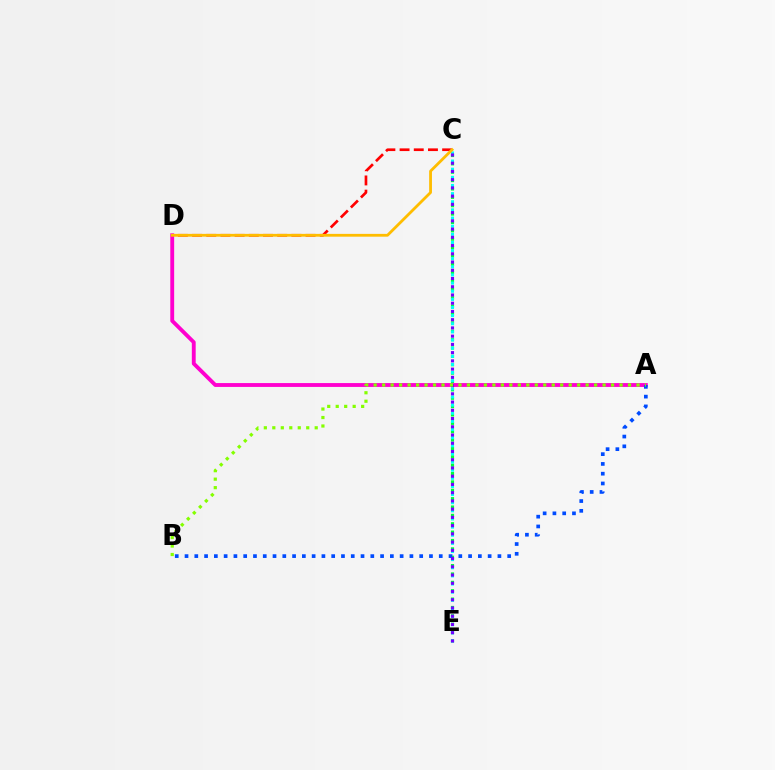{('C', 'E'): [{'color': '#00ff39', 'line_style': 'dotted', 'thickness': 2.27}, {'color': '#00fff6', 'line_style': 'dotted', 'thickness': 2.21}, {'color': '#7200ff', 'line_style': 'dotted', 'thickness': 2.24}], ('C', 'D'): [{'color': '#ff0000', 'line_style': 'dashed', 'thickness': 1.93}, {'color': '#ffbd00', 'line_style': 'solid', 'thickness': 2.02}], ('A', 'D'): [{'color': '#ff00cf', 'line_style': 'solid', 'thickness': 2.78}], ('A', 'B'): [{'color': '#004bff', 'line_style': 'dotted', 'thickness': 2.66}, {'color': '#84ff00', 'line_style': 'dotted', 'thickness': 2.3}]}